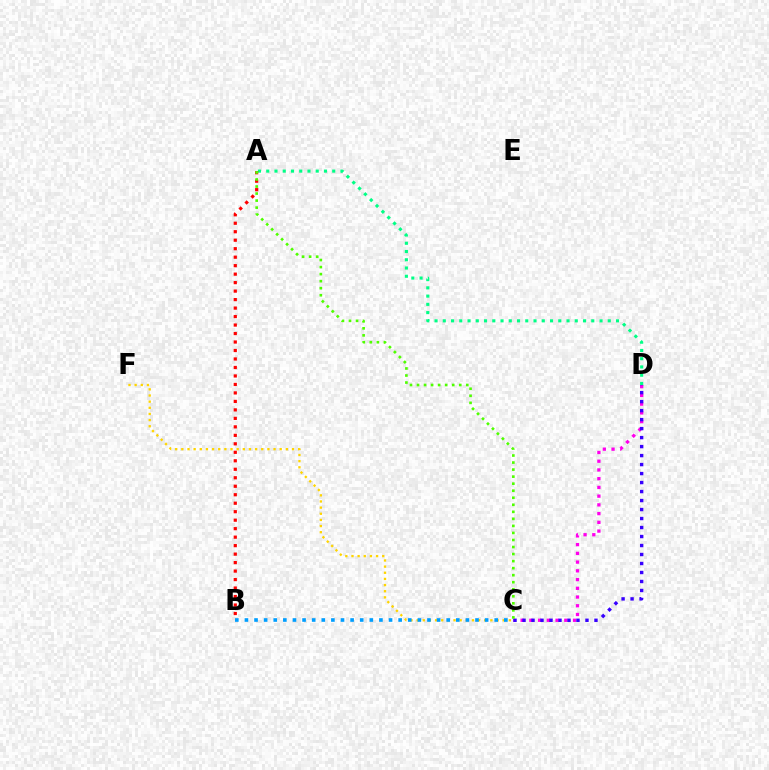{('C', 'D'): [{'color': '#ff00ed', 'line_style': 'dotted', 'thickness': 2.37}, {'color': '#3700ff', 'line_style': 'dotted', 'thickness': 2.44}], ('C', 'F'): [{'color': '#ffd500', 'line_style': 'dotted', 'thickness': 1.67}], ('A', 'D'): [{'color': '#00ff86', 'line_style': 'dotted', 'thickness': 2.24}], ('B', 'C'): [{'color': '#009eff', 'line_style': 'dotted', 'thickness': 2.61}], ('A', 'B'): [{'color': '#ff0000', 'line_style': 'dotted', 'thickness': 2.31}], ('A', 'C'): [{'color': '#4fff00', 'line_style': 'dotted', 'thickness': 1.91}]}